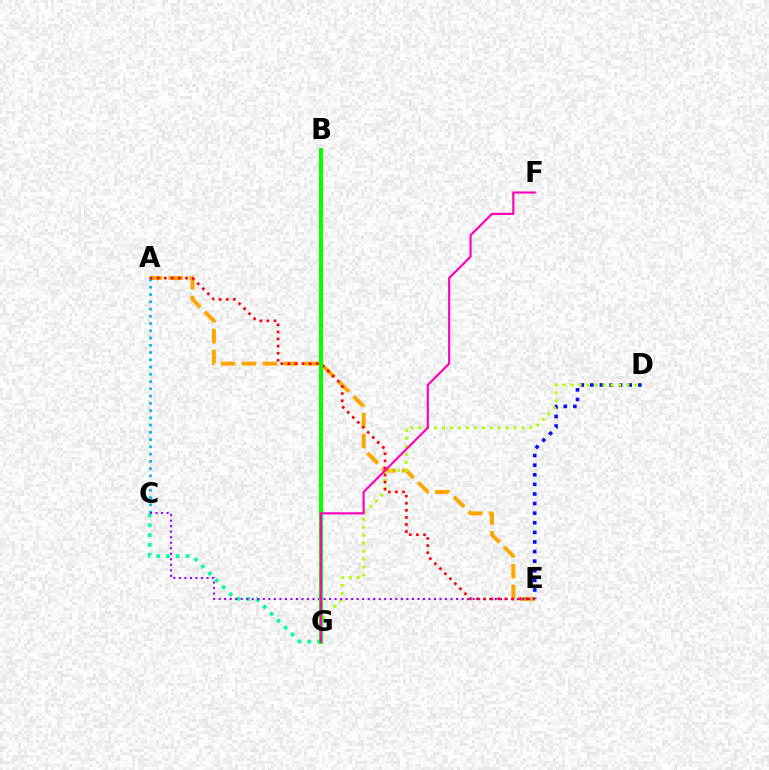{('A', 'E'): [{'color': '#ffa500', 'line_style': 'dashed', 'thickness': 2.84}, {'color': '#ff0000', 'line_style': 'dotted', 'thickness': 1.92}], ('D', 'E'): [{'color': '#0010ff', 'line_style': 'dotted', 'thickness': 2.61}], ('D', 'G'): [{'color': '#b3ff00', 'line_style': 'dotted', 'thickness': 2.16}], ('A', 'C'): [{'color': '#00b5ff', 'line_style': 'dotted', 'thickness': 1.97}], ('C', 'G'): [{'color': '#00ff9d', 'line_style': 'dotted', 'thickness': 2.67}], ('C', 'E'): [{'color': '#9b00ff', 'line_style': 'dotted', 'thickness': 1.5}], ('B', 'G'): [{'color': '#08ff00', 'line_style': 'solid', 'thickness': 2.86}], ('F', 'G'): [{'color': '#ff00bd', 'line_style': 'solid', 'thickness': 1.55}]}